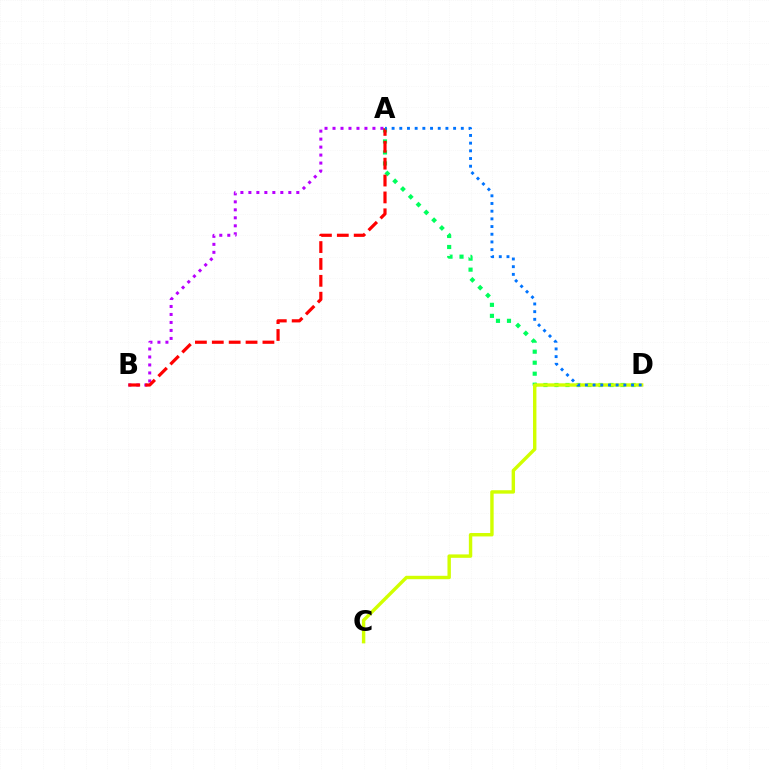{('A', 'D'): [{'color': '#00ff5c', 'line_style': 'dotted', 'thickness': 2.99}, {'color': '#0074ff', 'line_style': 'dotted', 'thickness': 2.09}], ('C', 'D'): [{'color': '#d1ff00', 'line_style': 'solid', 'thickness': 2.46}], ('A', 'B'): [{'color': '#b900ff', 'line_style': 'dotted', 'thickness': 2.17}, {'color': '#ff0000', 'line_style': 'dashed', 'thickness': 2.29}]}